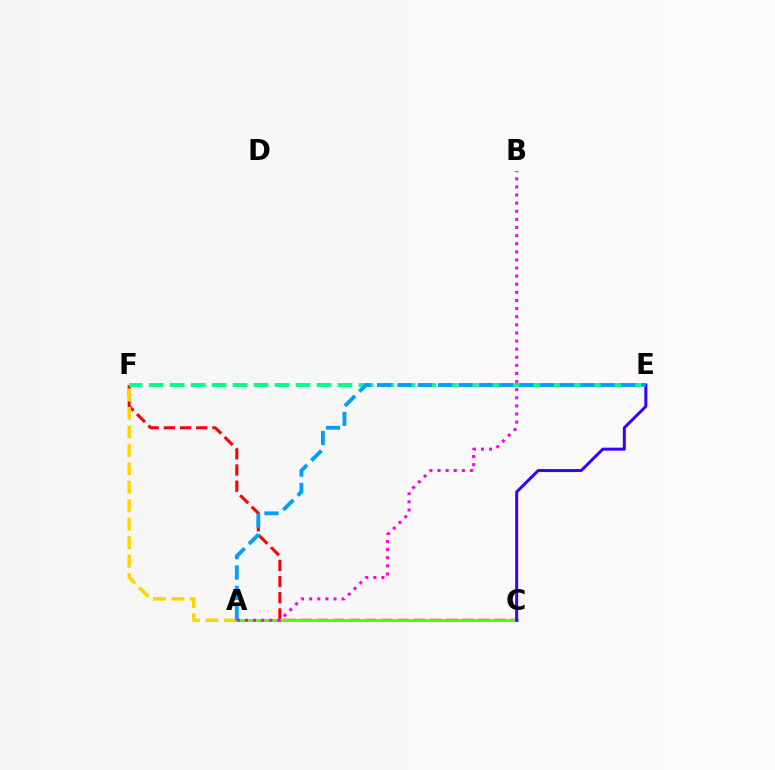{('C', 'F'): [{'color': '#ff0000', 'line_style': 'dashed', 'thickness': 2.2}], ('A', 'C'): [{'color': '#4fff00', 'line_style': 'solid', 'thickness': 2.1}], ('E', 'F'): [{'color': '#00ff86', 'line_style': 'dashed', 'thickness': 2.85}], ('A', 'F'): [{'color': '#ffd500', 'line_style': 'dashed', 'thickness': 2.51}], ('C', 'E'): [{'color': '#3700ff', 'line_style': 'solid', 'thickness': 2.16}], ('A', 'E'): [{'color': '#009eff', 'line_style': 'dashed', 'thickness': 2.76}], ('A', 'B'): [{'color': '#ff00ed', 'line_style': 'dotted', 'thickness': 2.2}]}